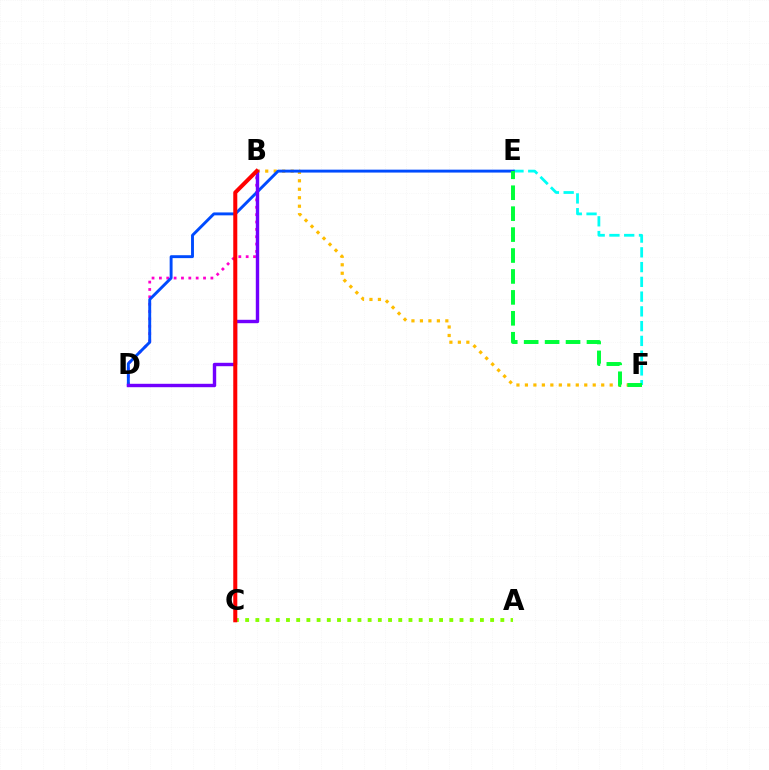{('B', 'F'): [{'color': '#ffbd00', 'line_style': 'dotted', 'thickness': 2.3}], ('B', 'D'): [{'color': '#ff00cf', 'line_style': 'dotted', 'thickness': 2.0}, {'color': '#7200ff', 'line_style': 'solid', 'thickness': 2.45}], ('E', 'F'): [{'color': '#00fff6', 'line_style': 'dashed', 'thickness': 2.01}, {'color': '#00ff39', 'line_style': 'dashed', 'thickness': 2.84}], ('D', 'E'): [{'color': '#004bff', 'line_style': 'solid', 'thickness': 2.09}], ('A', 'C'): [{'color': '#84ff00', 'line_style': 'dotted', 'thickness': 2.77}], ('B', 'C'): [{'color': '#ff0000', 'line_style': 'solid', 'thickness': 2.9}]}